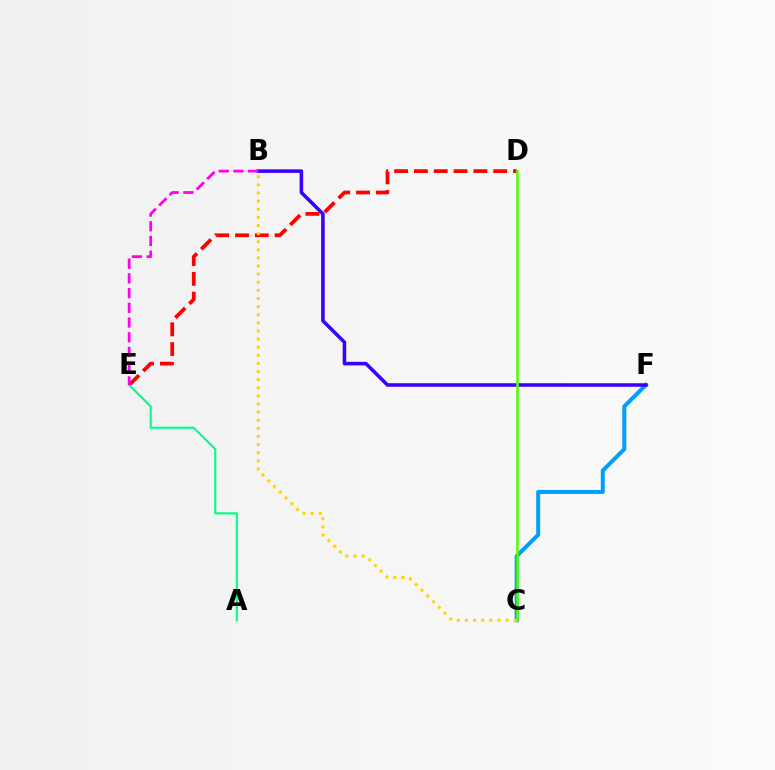{('C', 'F'): [{'color': '#009eff', 'line_style': 'solid', 'thickness': 2.88}], ('D', 'E'): [{'color': '#ff0000', 'line_style': 'dashed', 'thickness': 2.69}], ('B', 'F'): [{'color': '#3700ff', 'line_style': 'solid', 'thickness': 2.56}], ('C', 'D'): [{'color': '#4fff00', 'line_style': 'solid', 'thickness': 1.84}], ('B', 'C'): [{'color': '#ffd500', 'line_style': 'dotted', 'thickness': 2.2}], ('A', 'E'): [{'color': '#00ff86', 'line_style': 'solid', 'thickness': 1.54}], ('B', 'E'): [{'color': '#ff00ed', 'line_style': 'dashed', 'thickness': 2.0}]}